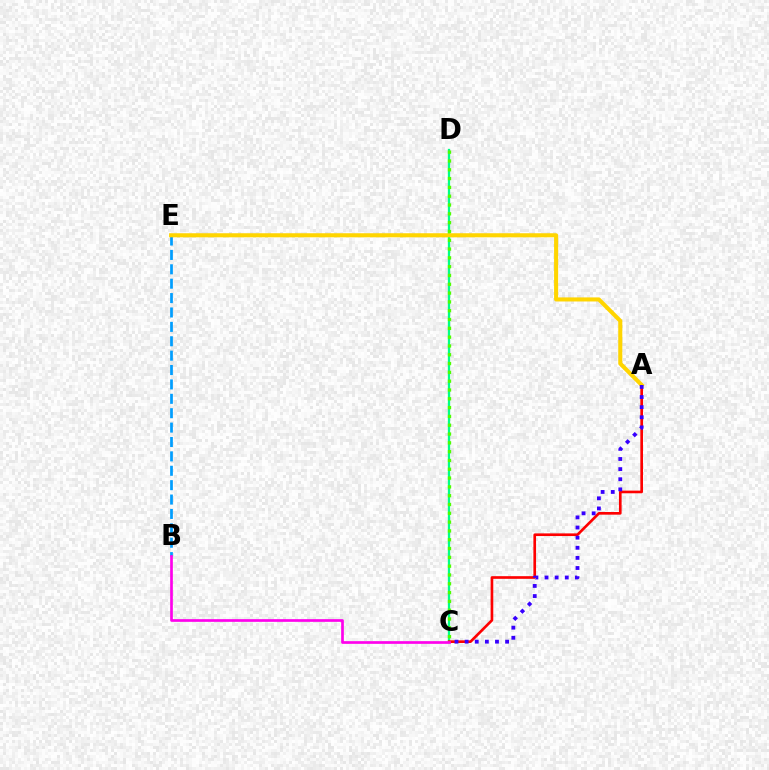{('C', 'D'): [{'color': '#00ff86', 'line_style': 'solid', 'thickness': 1.65}, {'color': '#4fff00', 'line_style': 'dotted', 'thickness': 2.39}], ('A', 'C'): [{'color': '#ff0000', 'line_style': 'solid', 'thickness': 1.92}, {'color': '#3700ff', 'line_style': 'dotted', 'thickness': 2.75}], ('B', 'E'): [{'color': '#009eff', 'line_style': 'dashed', 'thickness': 1.95}], ('A', 'E'): [{'color': '#ffd500', 'line_style': 'solid', 'thickness': 2.93}], ('B', 'C'): [{'color': '#ff00ed', 'line_style': 'solid', 'thickness': 1.93}]}